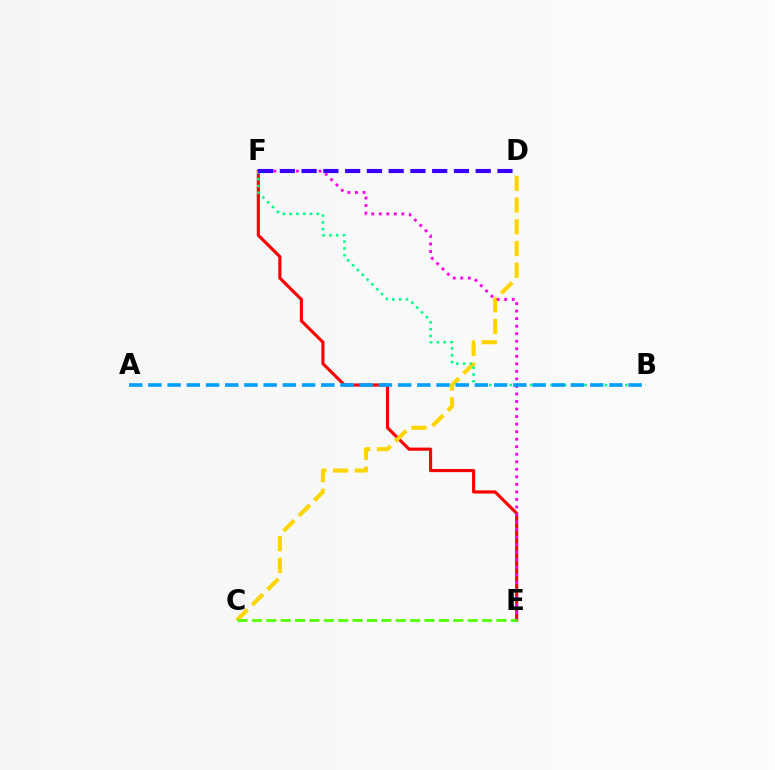{('E', 'F'): [{'color': '#ff0000', 'line_style': 'solid', 'thickness': 2.27}, {'color': '#ff00ed', 'line_style': 'dotted', 'thickness': 2.05}], ('C', 'D'): [{'color': '#ffd500', 'line_style': 'dashed', 'thickness': 2.95}], ('B', 'F'): [{'color': '#00ff86', 'line_style': 'dotted', 'thickness': 1.85}], ('C', 'E'): [{'color': '#4fff00', 'line_style': 'dashed', 'thickness': 1.95}], ('D', 'F'): [{'color': '#3700ff', 'line_style': 'dashed', 'thickness': 2.96}], ('A', 'B'): [{'color': '#009eff', 'line_style': 'dashed', 'thickness': 2.61}]}